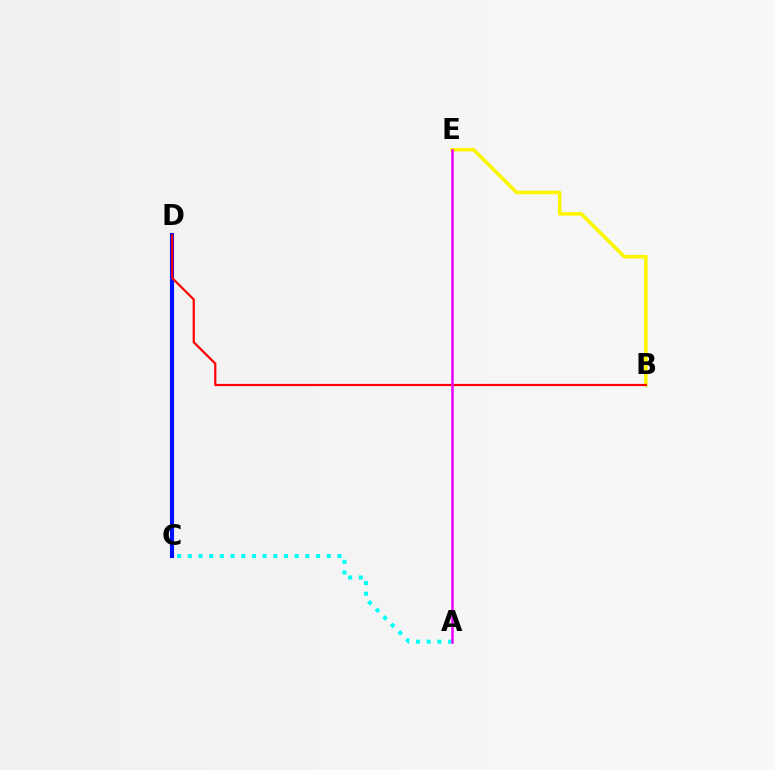{('C', 'D'): [{'color': '#08ff00', 'line_style': 'dotted', 'thickness': 1.58}, {'color': '#0010ff', 'line_style': 'solid', 'thickness': 2.95}], ('B', 'E'): [{'color': '#fcf500', 'line_style': 'solid', 'thickness': 2.56}], ('A', 'C'): [{'color': '#00fff6', 'line_style': 'dotted', 'thickness': 2.9}], ('B', 'D'): [{'color': '#ff0000', 'line_style': 'solid', 'thickness': 1.58}], ('A', 'E'): [{'color': '#ee00ff', 'line_style': 'solid', 'thickness': 1.81}]}